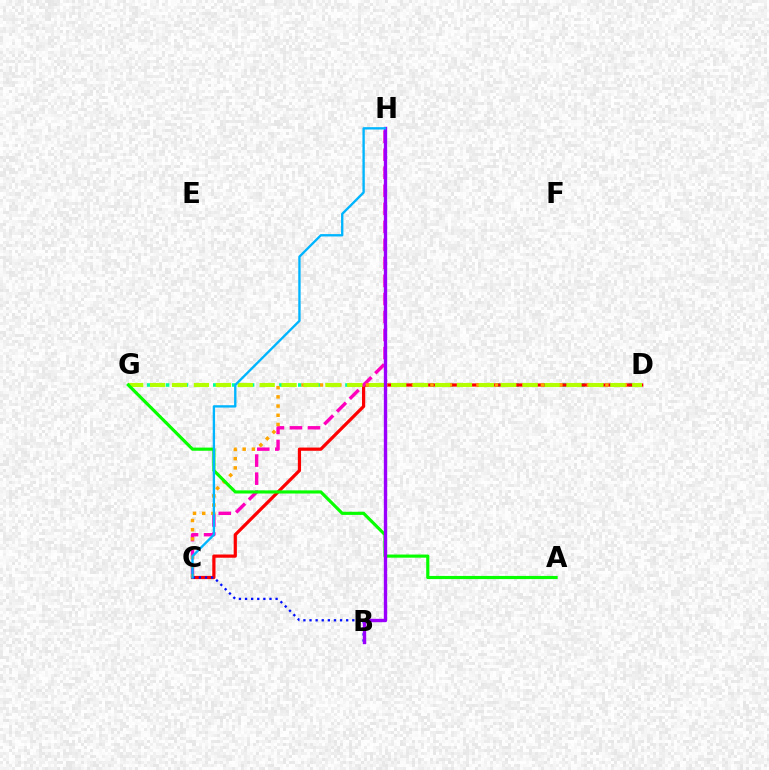{('D', 'G'): [{'color': '#00ff9d', 'line_style': 'dotted', 'thickness': 2.57}, {'color': '#b3ff00', 'line_style': 'dashed', 'thickness': 2.98}], ('C', 'D'): [{'color': '#ff0000', 'line_style': 'solid', 'thickness': 2.31}, {'color': '#ffa500', 'line_style': 'dotted', 'thickness': 2.5}], ('C', 'H'): [{'color': '#ff00bd', 'line_style': 'dashed', 'thickness': 2.45}, {'color': '#00b5ff', 'line_style': 'solid', 'thickness': 1.69}], ('B', 'C'): [{'color': '#0010ff', 'line_style': 'dotted', 'thickness': 1.66}], ('A', 'G'): [{'color': '#08ff00', 'line_style': 'solid', 'thickness': 2.27}], ('B', 'H'): [{'color': '#9b00ff', 'line_style': 'solid', 'thickness': 2.41}]}